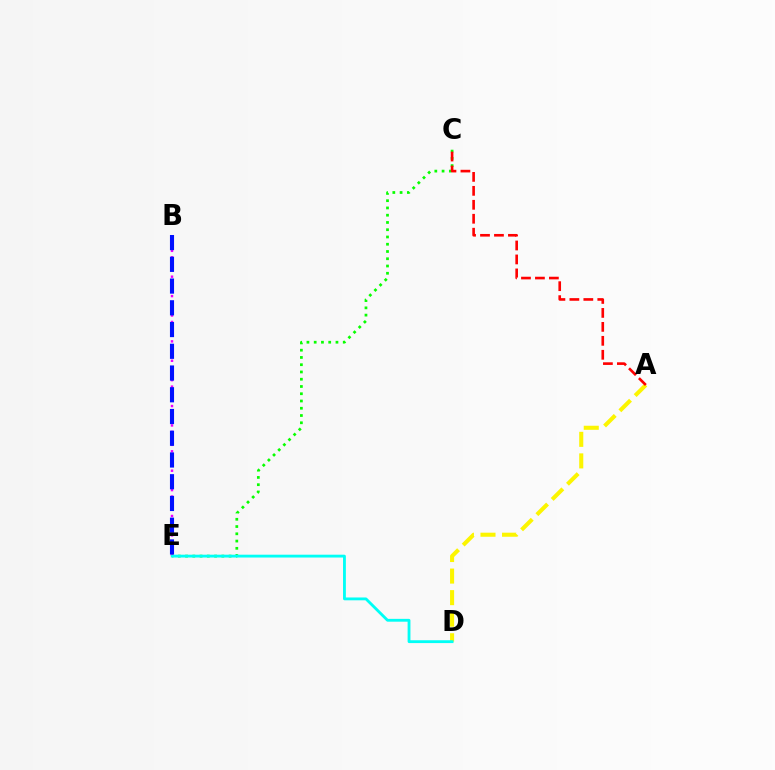{('B', 'E'): [{'color': '#ee00ff', 'line_style': 'dotted', 'thickness': 1.76}, {'color': '#0010ff', 'line_style': 'dashed', 'thickness': 2.95}], ('A', 'D'): [{'color': '#fcf500', 'line_style': 'dashed', 'thickness': 2.93}], ('C', 'E'): [{'color': '#08ff00', 'line_style': 'dotted', 'thickness': 1.97}], ('A', 'C'): [{'color': '#ff0000', 'line_style': 'dashed', 'thickness': 1.9}], ('D', 'E'): [{'color': '#00fff6', 'line_style': 'solid', 'thickness': 2.04}]}